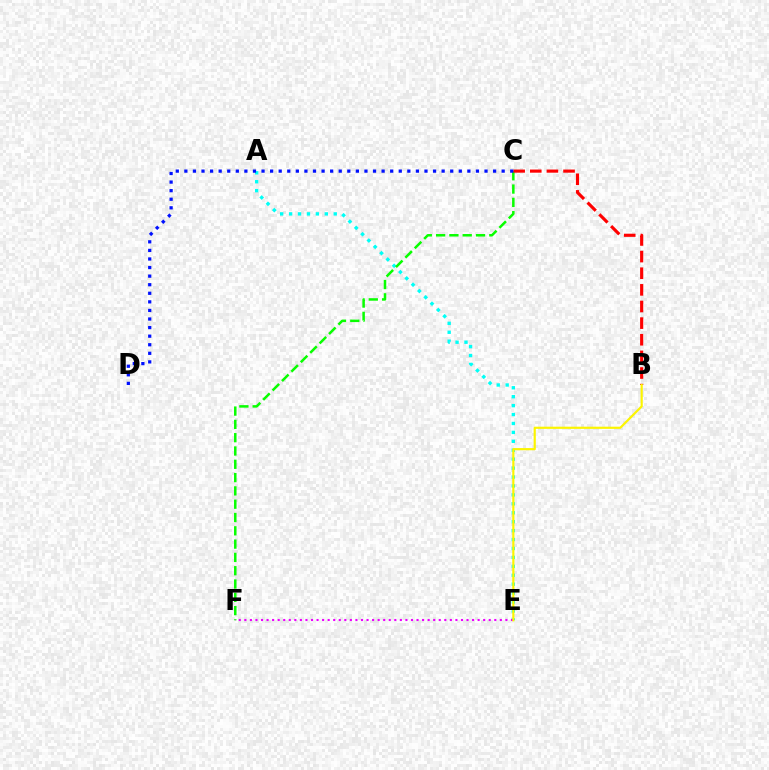{('A', 'E'): [{'color': '#00fff6', 'line_style': 'dotted', 'thickness': 2.43}], ('E', 'F'): [{'color': '#ee00ff', 'line_style': 'dotted', 'thickness': 1.51}], ('C', 'F'): [{'color': '#08ff00', 'line_style': 'dashed', 'thickness': 1.81}], ('B', 'C'): [{'color': '#ff0000', 'line_style': 'dashed', 'thickness': 2.26}], ('C', 'D'): [{'color': '#0010ff', 'line_style': 'dotted', 'thickness': 2.33}], ('B', 'E'): [{'color': '#fcf500', 'line_style': 'solid', 'thickness': 1.56}]}